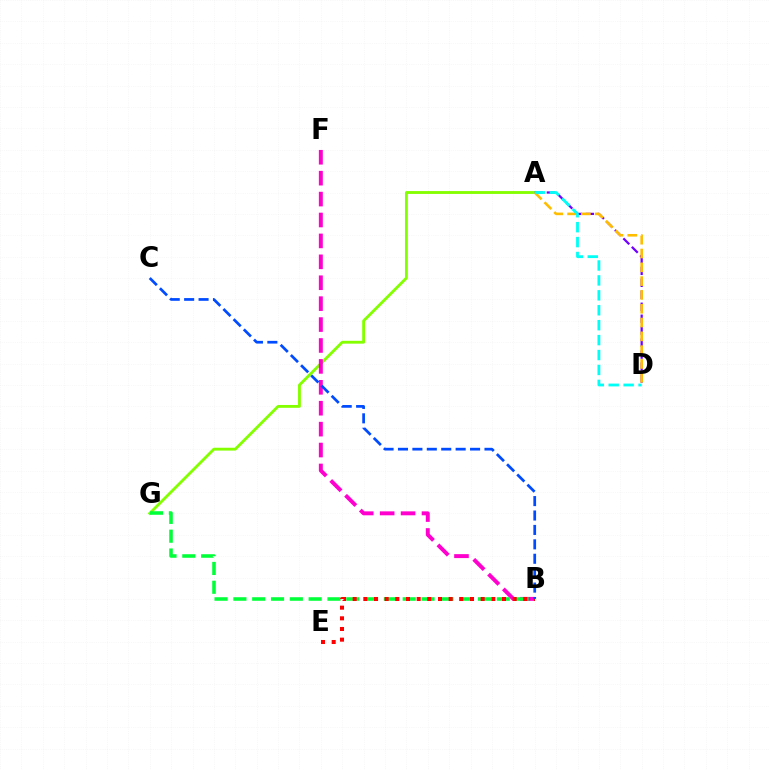{('A', 'G'): [{'color': '#84ff00', 'line_style': 'solid', 'thickness': 2.05}], ('B', 'F'): [{'color': '#ff00cf', 'line_style': 'dashed', 'thickness': 2.84}], ('B', 'G'): [{'color': '#00ff39', 'line_style': 'dashed', 'thickness': 2.56}], ('A', 'D'): [{'color': '#7200ff', 'line_style': 'dashed', 'thickness': 1.63}, {'color': '#ffbd00', 'line_style': 'dashed', 'thickness': 1.88}, {'color': '#00fff6', 'line_style': 'dashed', 'thickness': 2.03}], ('B', 'E'): [{'color': '#ff0000', 'line_style': 'dotted', 'thickness': 2.9}], ('B', 'C'): [{'color': '#004bff', 'line_style': 'dashed', 'thickness': 1.96}]}